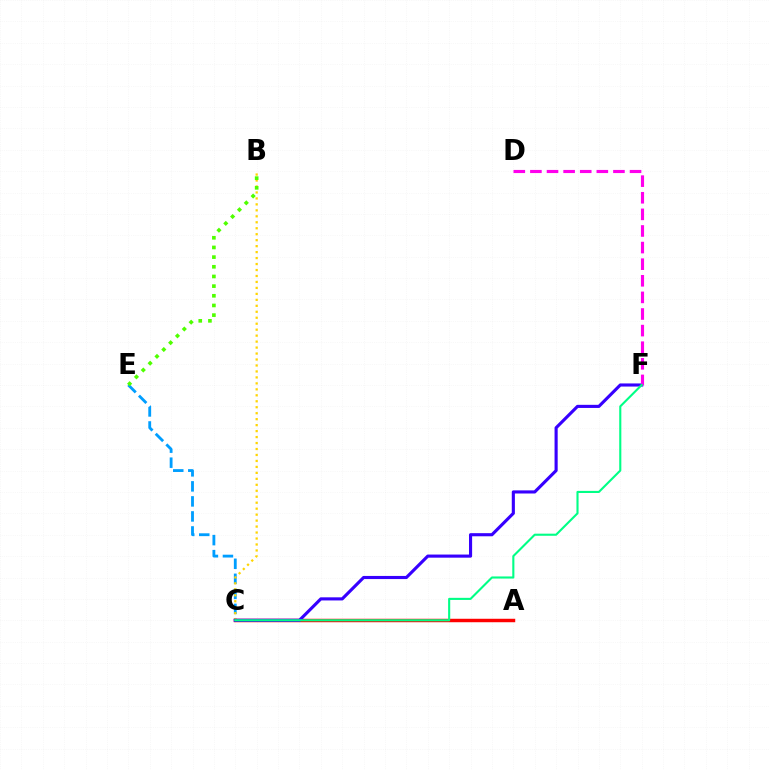{('C', 'E'): [{'color': '#009eff', 'line_style': 'dashed', 'thickness': 2.04}], ('A', 'C'): [{'color': '#ff0000', 'line_style': 'solid', 'thickness': 2.49}], ('B', 'C'): [{'color': '#ffd500', 'line_style': 'dotted', 'thickness': 1.62}], ('C', 'F'): [{'color': '#3700ff', 'line_style': 'solid', 'thickness': 2.25}, {'color': '#00ff86', 'line_style': 'solid', 'thickness': 1.52}], ('D', 'F'): [{'color': '#ff00ed', 'line_style': 'dashed', 'thickness': 2.26}], ('B', 'E'): [{'color': '#4fff00', 'line_style': 'dotted', 'thickness': 2.63}]}